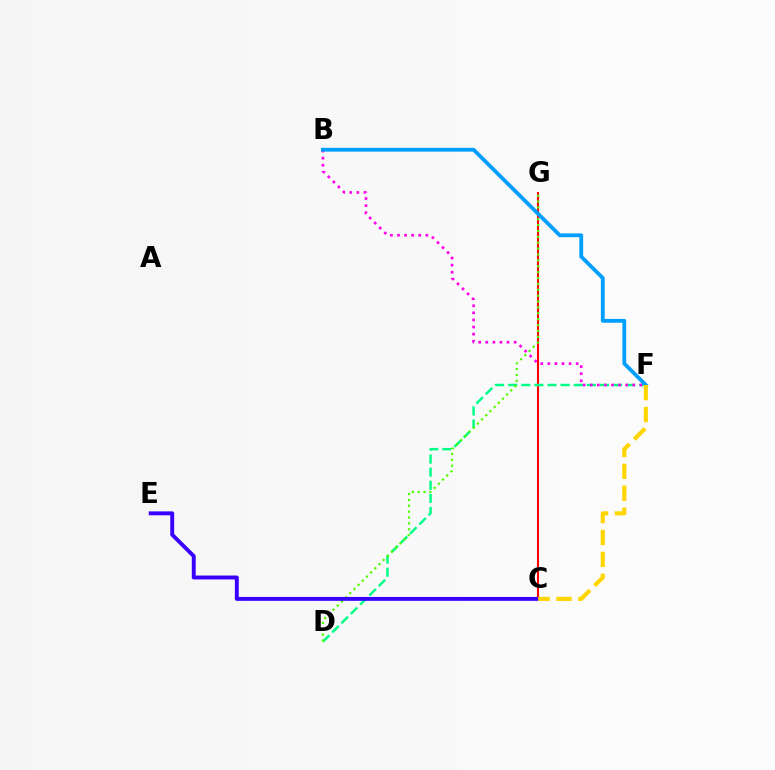{('C', 'G'): [{'color': '#ff0000', 'line_style': 'solid', 'thickness': 1.5}], ('D', 'F'): [{'color': '#00ff86', 'line_style': 'dashed', 'thickness': 1.78}], ('D', 'G'): [{'color': '#4fff00', 'line_style': 'dotted', 'thickness': 1.6}], ('B', 'F'): [{'color': '#ff00ed', 'line_style': 'dotted', 'thickness': 1.93}, {'color': '#009eff', 'line_style': 'solid', 'thickness': 2.74}], ('C', 'E'): [{'color': '#3700ff', 'line_style': 'solid', 'thickness': 2.81}], ('C', 'F'): [{'color': '#ffd500', 'line_style': 'dashed', 'thickness': 2.98}]}